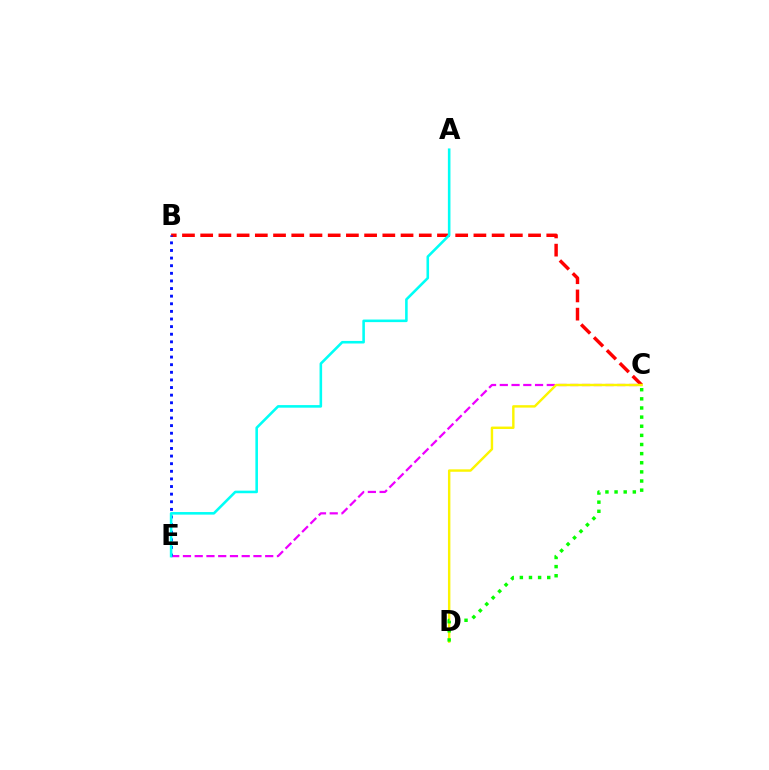{('C', 'E'): [{'color': '#ee00ff', 'line_style': 'dashed', 'thickness': 1.6}], ('B', 'C'): [{'color': '#ff0000', 'line_style': 'dashed', 'thickness': 2.47}], ('B', 'E'): [{'color': '#0010ff', 'line_style': 'dotted', 'thickness': 2.07}], ('C', 'D'): [{'color': '#fcf500', 'line_style': 'solid', 'thickness': 1.75}, {'color': '#08ff00', 'line_style': 'dotted', 'thickness': 2.48}], ('A', 'E'): [{'color': '#00fff6', 'line_style': 'solid', 'thickness': 1.86}]}